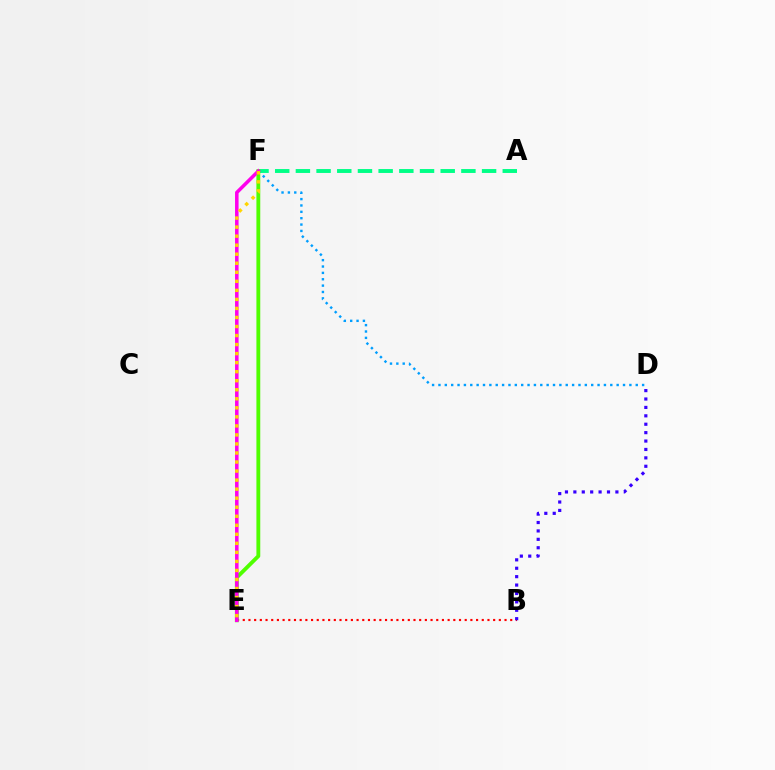{('D', 'F'): [{'color': '#009eff', 'line_style': 'dotted', 'thickness': 1.73}], ('A', 'F'): [{'color': '#00ff86', 'line_style': 'dashed', 'thickness': 2.81}], ('B', 'E'): [{'color': '#ff0000', 'line_style': 'dotted', 'thickness': 1.55}], ('E', 'F'): [{'color': '#4fff00', 'line_style': 'solid', 'thickness': 2.77}, {'color': '#ff00ed', 'line_style': 'solid', 'thickness': 2.54}, {'color': '#ffd500', 'line_style': 'dotted', 'thickness': 2.45}], ('B', 'D'): [{'color': '#3700ff', 'line_style': 'dotted', 'thickness': 2.28}]}